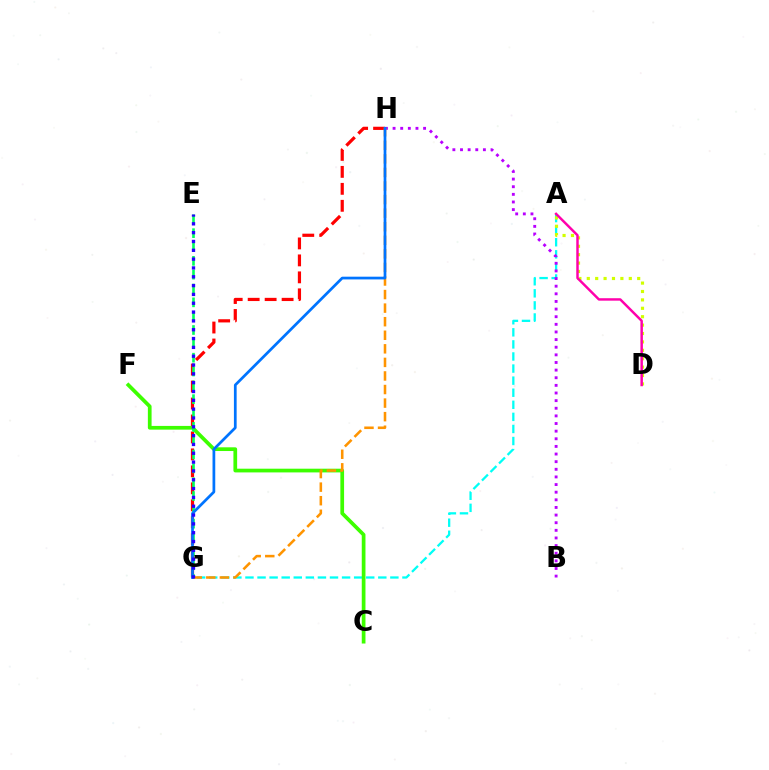{('A', 'G'): [{'color': '#00fff6', 'line_style': 'dashed', 'thickness': 1.64}], ('A', 'D'): [{'color': '#d1ff00', 'line_style': 'dotted', 'thickness': 2.28}, {'color': '#ff00ac', 'line_style': 'solid', 'thickness': 1.77}], ('G', 'H'): [{'color': '#ff0000', 'line_style': 'dashed', 'thickness': 2.3}, {'color': '#ff9400', 'line_style': 'dashed', 'thickness': 1.84}, {'color': '#0074ff', 'line_style': 'solid', 'thickness': 1.96}], ('C', 'F'): [{'color': '#3dff00', 'line_style': 'solid', 'thickness': 2.68}], ('B', 'H'): [{'color': '#b900ff', 'line_style': 'dotted', 'thickness': 2.07}], ('E', 'G'): [{'color': '#00ff5c', 'line_style': 'dashed', 'thickness': 1.88}, {'color': '#2500ff', 'line_style': 'dotted', 'thickness': 2.4}]}